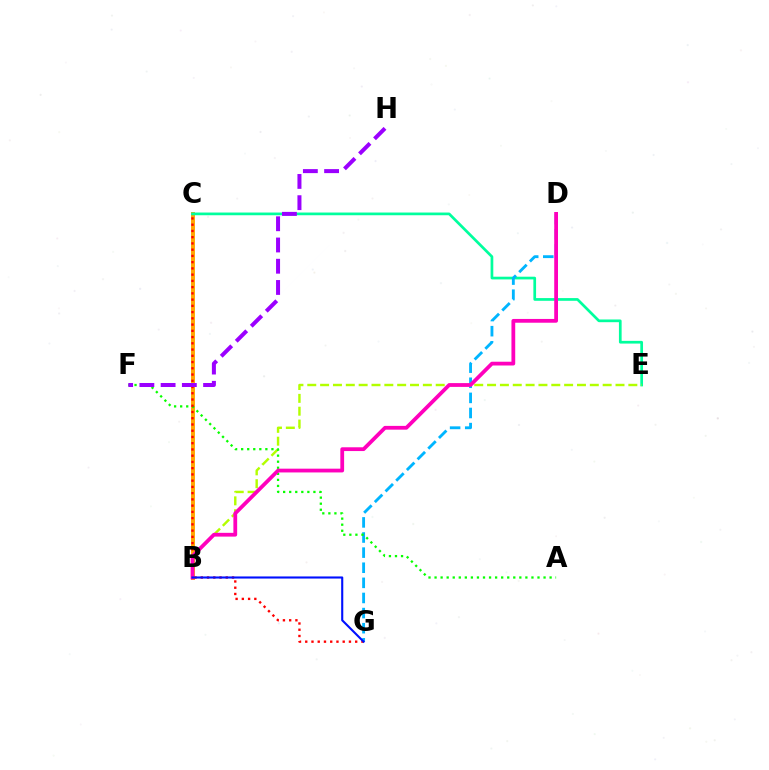{('B', 'C'): [{'color': '#ffa500', 'line_style': 'solid', 'thickness': 2.83}], ('C', 'E'): [{'color': '#00ff9d', 'line_style': 'solid', 'thickness': 1.95}], ('D', 'G'): [{'color': '#00b5ff', 'line_style': 'dashed', 'thickness': 2.05}], ('B', 'E'): [{'color': '#b3ff00', 'line_style': 'dashed', 'thickness': 1.74}], ('A', 'F'): [{'color': '#08ff00', 'line_style': 'dotted', 'thickness': 1.65}], ('C', 'G'): [{'color': '#ff0000', 'line_style': 'dotted', 'thickness': 1.7}], ('B', 'D'): [{'color': '#ff00bd', 'line_style': 'solid', 'thickness': 2.72}], ('F', 'H'): [{'color': '#9b00ff', 'line_style': 'dashed', 'thickness': 2.89}], ('B', 'G'): [{'color': '#0010ff', 'line_style': 'solid', 'thickness': 1.52}]}